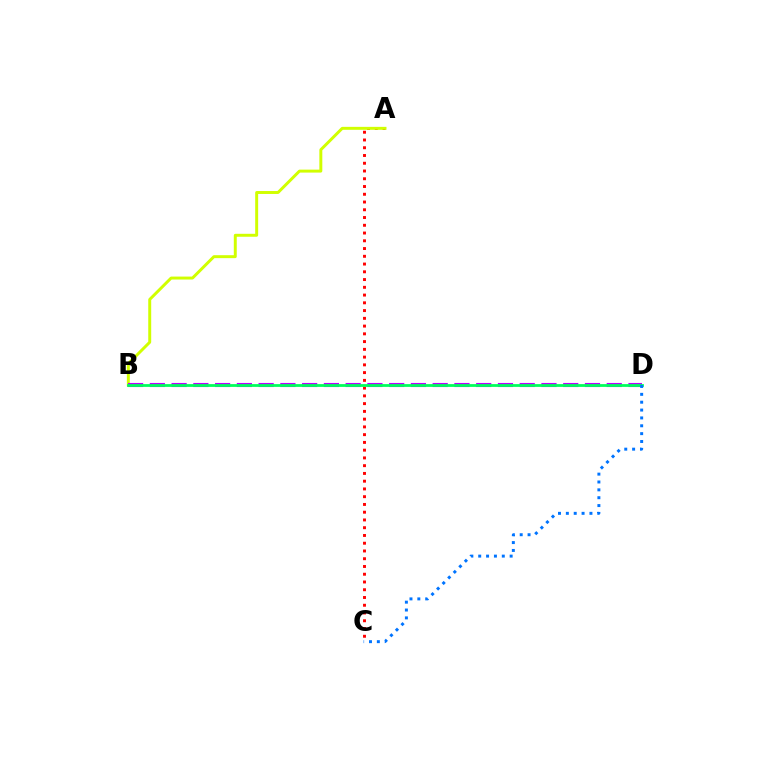{('A', 'C'): [{'color': '#ff0000', 'line_style': 'dotted', 'thickness': 2.11}], ('A', 'B'): [{'color': '#d1ff00', 'line_style': 'solid', 'thickness': 2.13}], ('B', 'D'): [{'color': '#b900ff', 'line_style': 'dashed', 'thickness': 2.96}, {'color': '#00ff5c', 'line_style': 'solid', 'thickness': 2.0}], ('C', 'D'): [{'color': '#0074ff', 'line_style': 'dotted', 'thickness': 2.14}]}